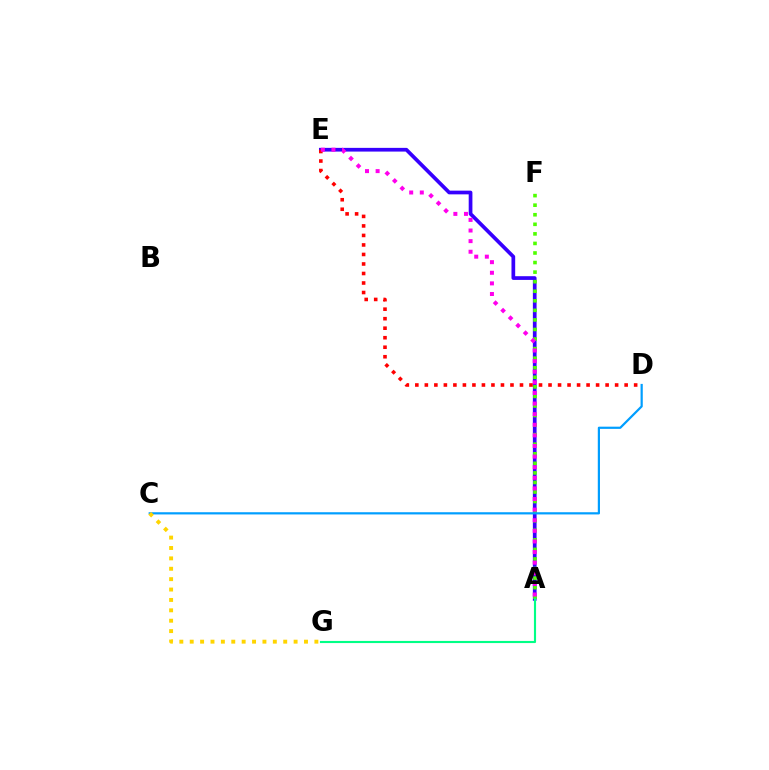{('A', 'E'): [{'color': '#3700ff', 'line_style': 'solid', 'thickness': 2.67}, {'color': '#ff00ed', 'line_style': 'dotted', 'thickness': 2.88}], ('D', 'E'): [{'color': '#ff0000', 'line_style': 'dotted', 'thickness': 2.58}], ('A', 'F'): [{'color': '#4fff00', 'line_style': 'dotted', 'thickness': 2.6}], ('A', 'G'): [{'color': '#00ff86', 'line_style': 'solid', 'thickness': 1.54}], ('C', 'D'): [{'color': '#009eff', 'line_style': 'solid', 'thickness': 1.59}], ('C', 'G'): [{'color': '#ffd500', 'line_style': 'dotted', 'thickness': 2.82}]}